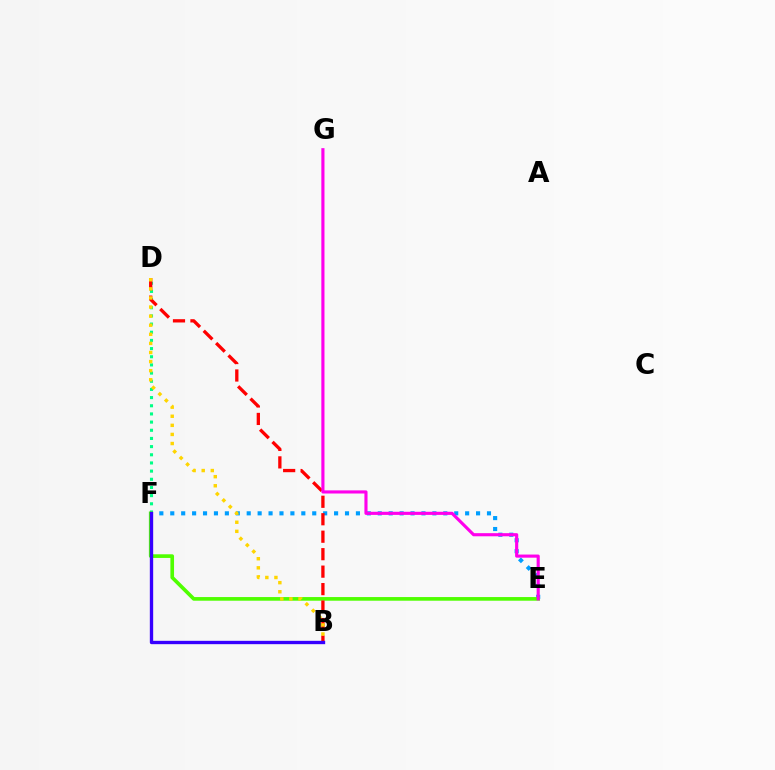{('E', 'F'): [{'color': '#009eff', 'line_style': 'dotted', 'thickness': 2.97}, {'color': '#4fff00', 'line_style': 'solid', 'thickness': 2.63}], ('D', 'F'): [{'color': '#00ff86', 'line_style': 'dotted', 'thickness': 2.22}], ('B', 'D'): [{'color': '#ff0000', 'line_style': 'dashed', 'thickness': 2.37}, {'color': '#ffd500', 'line_style': 'dotted', 'thickness': 2.47}], ('E', 'G'): [{'color': '#ff00ed', 'line_style': 'solid', 'thickness': 2.25}], ('B', 'F'): [{'color': '#3700ff', 'line_style': 'solid', 'thickness': 2.41}]}